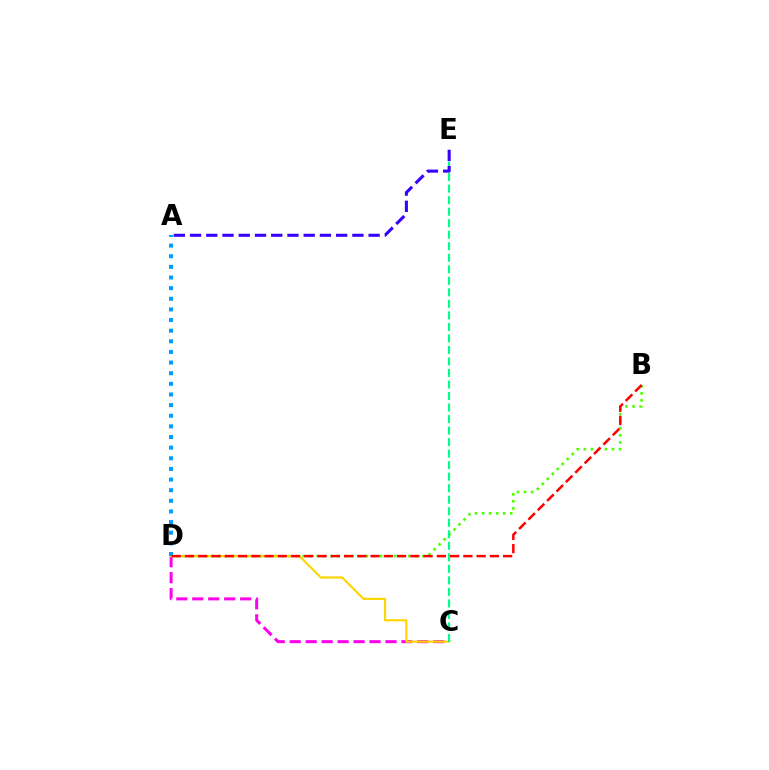{('B', 'D'): [{'color': '#4fff00', 'line_style': 'dotted', 'thickness': 1.91}, {'color': '#ff0000', 'line_style': 'dashed', 'thickness': 1.8}], ('C', 'D'): [{'color': '#ff00ed', 'line_style': 'dashed', 'thickness': 2.17}, {'color': '#ffd500', 'line_style': 'solid', 'thickness': 1.56}], ('C', 'E'): [{'color': '#00ff86', 'line_style': 'dashed', 'thickness': 1.57}], ('A', 'D'): [{'color': '#009eff', 'line_style': 'dotted', 'thickness': 2.89}], ('A', 'E'): [{'color': '#3700ff', 'line_style': 'dashed', 'thickness': 2.21}]}